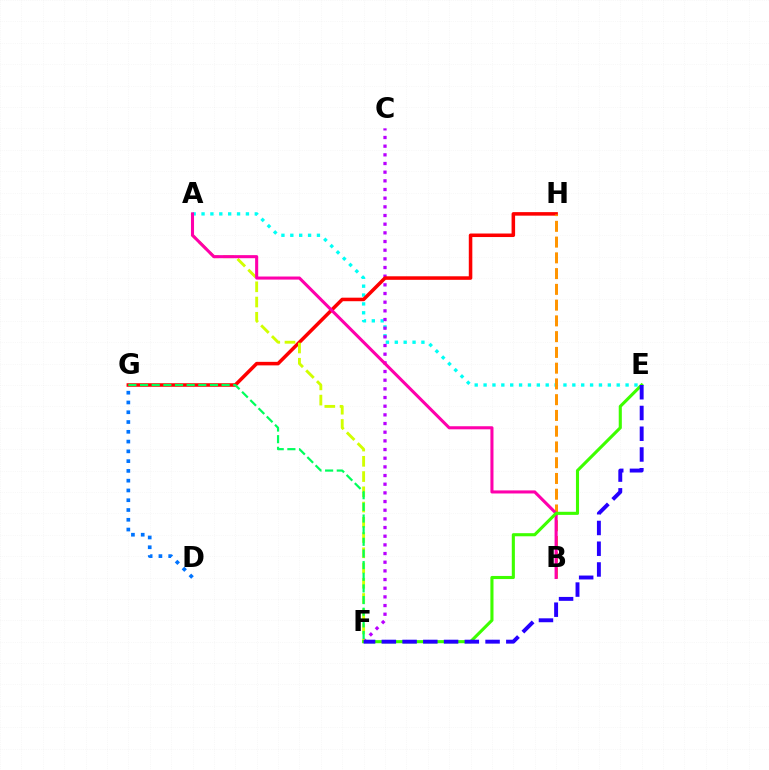{('A', 'E'): [{'color': '#00fff6', 'line_style': 'dotted', 'thickness': 2.41}], ('C', 'F'): [{'color': '#b900ff', 'line_style': 'dotted', 'thickness': 2.35}], ('D', 'G'): [{'color': '#0074ff', 'line_style': 'dotted', 'thickness': 2.66}], ('G', 'H'): [{'color': '#ff0000', 'line_style': 'solid', 'thickness': 2.54}], ('A', 'F'): [{'color': '#d1ff00', 'line_style': 'dashed', 'thickness': 2.07}], ('B', 'H'): [{'color': '#ff9400', 'line_style': 'dashed', 'thickness': 2.14}], ('A', 'B'): [{'color': '#ff00ac', 'line_style': 'solid', 'thickness': 2.21}], ('E', 'F'): [{'color': '#3dff00', 'line_style': 'solid', 'thickness': 2.23}, {'color': '#2500ff', 'line_style': 'dashed', 'thickness': 2.82}], ('F', 'G'): [{'color': '#00ff5c', 'line_style': 'dashed', 'thickness': 1.58}]}